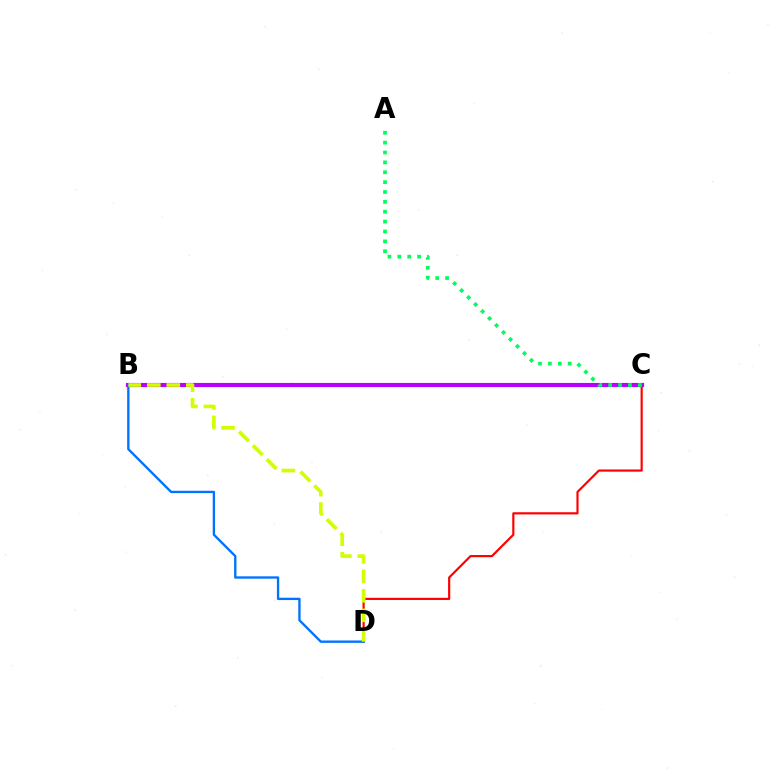{('C', 'D'): [{'color': '#ff0000', 'line_style': 'solid', 'thickness': 1.57}], ('B', 'C'): [{'color': '#b900ff', 'line_style': 'solid', 'thickness': 2.98}], ('B', 'D'): [{'color': '#0074ff', 'line_style': 'solid', 'thickness': 1.69}, {'color': '#d1ff00', 'line_style': 'dashed', 'thickness': 2.65}], ('A', 'C'): [{'color': '#00ff5c', 'line_style': 'dotted', 'thickness': 2.68}]}